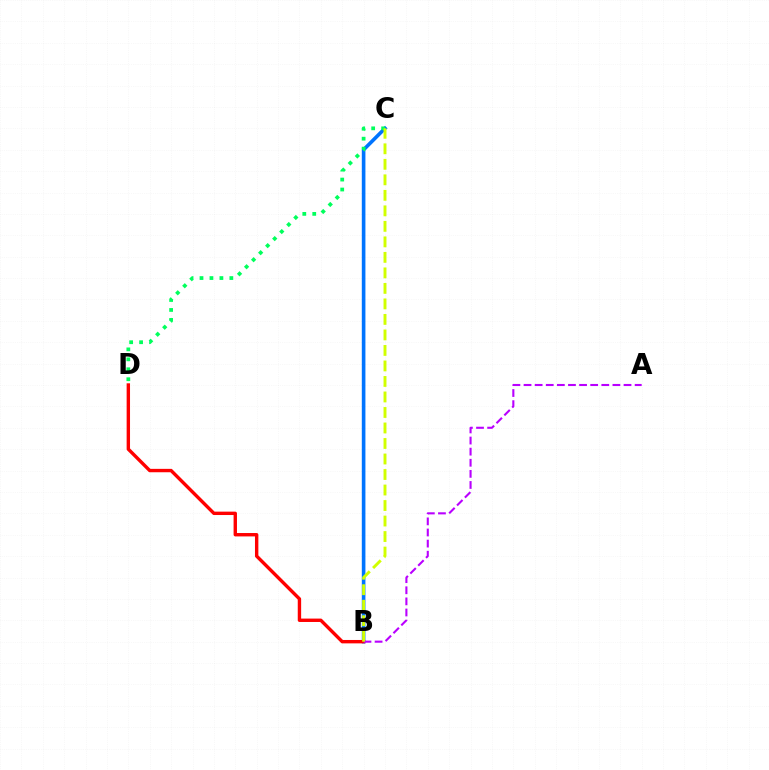{('B', 'C'): [{'color': '#0074ff', 'line_style': 'solid', 'thickness': 2.61}, {'color': '#d1ff00', 'line_style': 'dashed', 'thickness': 2.11}], ('B', 'D'): [{'color': '#ff0000', 'line_style': 'solid', 'thickness': 2.44}], ('C', 'D'): [{'color': '#00ff5c', 'line_style': 'dotted', 'thickness': 2.7}], ('A', 'B'): [{'color': '#b900ff', 'line_style': 'dashed', 'thickness': 1.51}]}